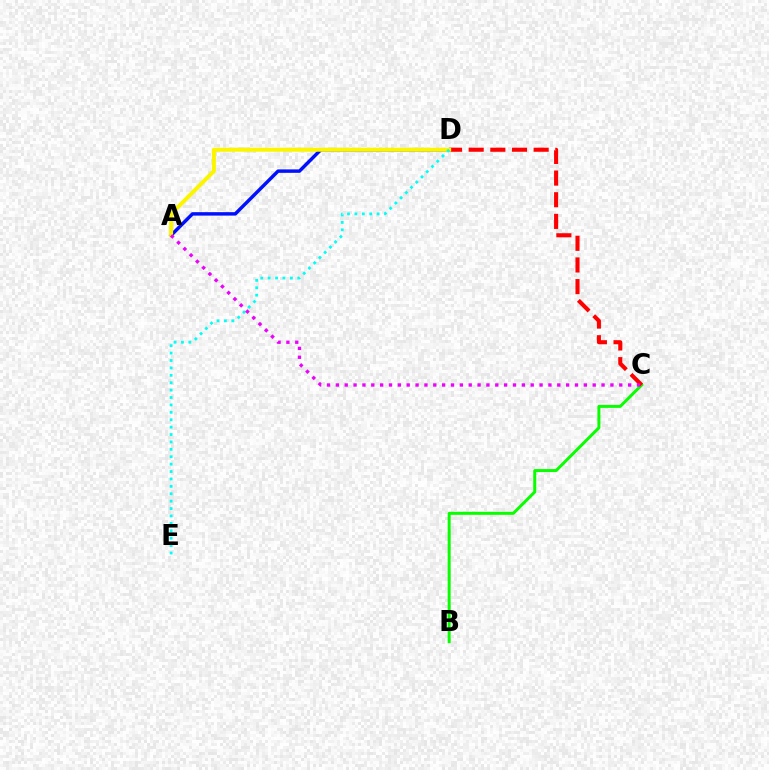{('A', 'D'): [{'color': '#0010ff', 'line_style': 'solid', 'thickness': 2.49}, {'color': '#fcf500', 'line_style': 'solid', 'thickness': 2.88}], ('B', 'C'): [{'color': '#08ff00', 'line_style': 'solid', 'thickness': 2.15}], ('C', 'D'): [{'color': '#ff0000', 'line_style': 'dashed', 'thickness': 2.94}], ('D', 'E'): [{'color': '#00fff6', 'line_style': 'dotted', 'thickness': 2.01}], ('A', 'C'): [{'color': '#ee00ff', 'line_style': 'dotted', 'thickness': 2.41}]}